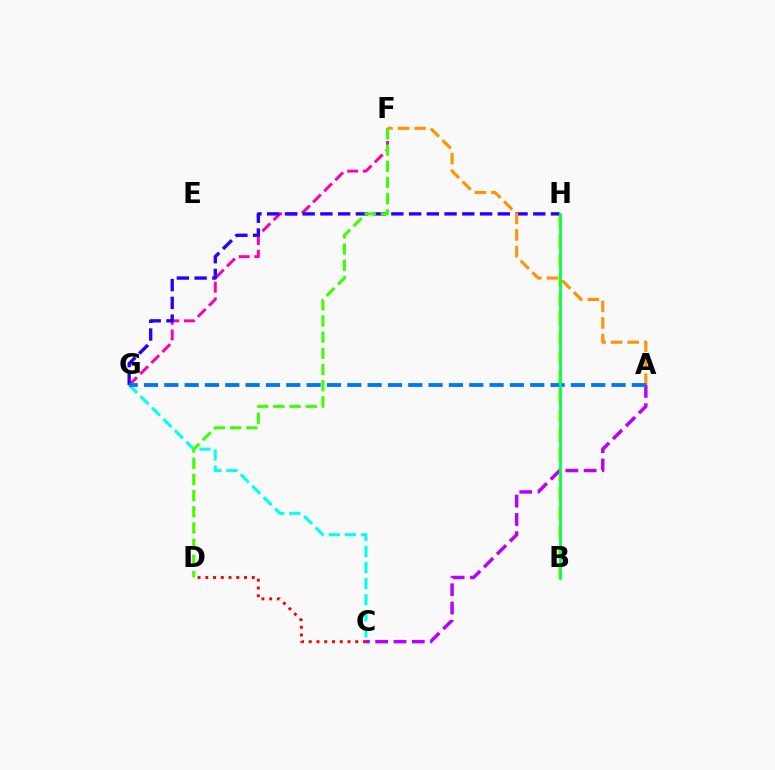{('B', 'H'): [{'color': '#d1ff00', 'line_style': 'dashed', 'thickness': 2.64}, {'color': '#00ff5c', 'line_style': 'solid', 'thickness': 2.0}], ('F', 'G'): [{'color': '#ff00ac', 'line_style': 'dashed', 'thickness': 2.12}], ('G', 'H'): [{'color': '#2500ff', 'line_style': 'dashed', 'thickness': 2.41}], ('A', 'C'): [{'color': '#b900ff', 'line_style': 'dashed', 'thickness': 2.48}], ('A', 'F'): [{'color': '#ff9400', 'line_style': 'dashed', 'thickness': 2.25}], ('C', 'G'): [{'color': '#00fff6', 'line_style': 'dashed', 'thickness': 2.19}], ('A', 'G'): [{'color': '#0074ff', 'line_style': 'dashed', 'thickness': 2.76}], ('C', 'D'): [{'color': '#ff0000', 'line_style': 'dotted', 'thickness': 2.11}], ('D', 'F'): [{'color': '#3dff00', 'line_style': 'dashed', 'thickness': 2.2}]}